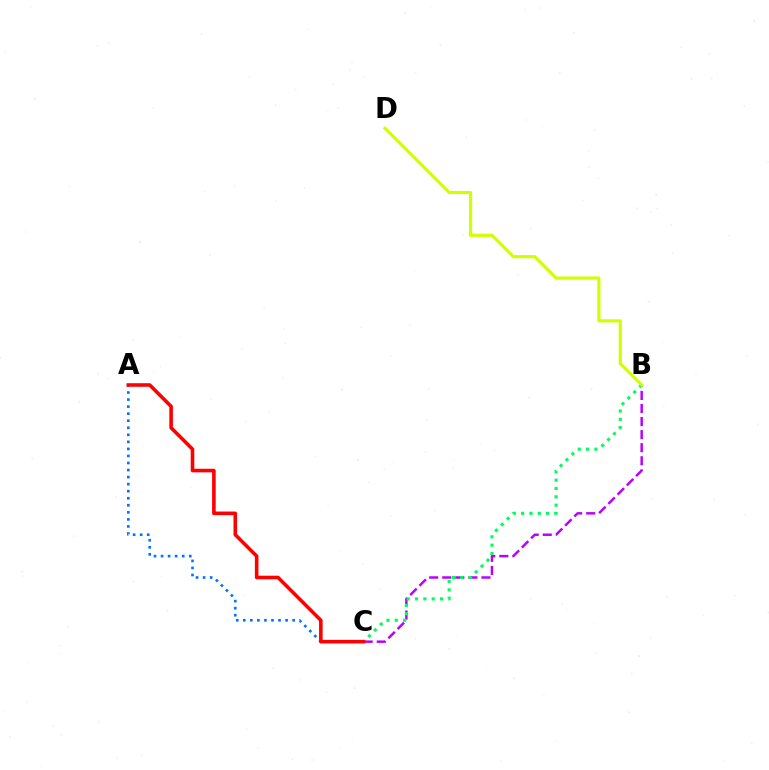{('B', 'C'): [{'color': '#b900ff', 'line_style': 'dashed', 'thickness': 1.78}, {'color': '#00ff5c', 'line_style': 'dotted', 'thickness': 2.26}], ('A', 'C'): [{'color': '#0074ff', 'line_style': 'dotted', 'thickness': 1.91}, {'color': '#ff0000', 'line_style': 'solid', 'thickness': 2.59}], ('B', 'D'): [{'color': '#d1ff00', 'line_style': 'solid', 'thickness': 2.27}]}